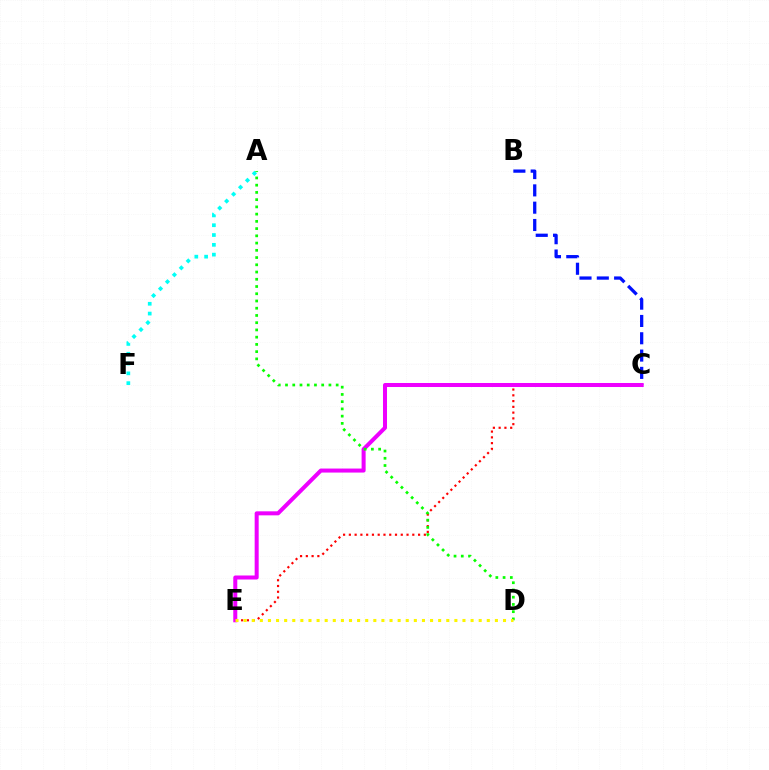{('B', 'C'): [{'color': '#0010ff', 'line_style': 'dashed', 'thickness': 2.35}], ('C', 'E'): [{'color': '#ff0000', 'line_style': 'dotted', 'thickness': 1.57}, {'color': '#ee00ff', 'line_style': 'solid', 'thickness': 2.89}], ('A', 'F'): [{'color': '#00fff6', 'line_style': 'dotted', 'thickness': 2.66}], ('A', 'D'): [{'color': '#08ff00', 'line_style': 'dotted', 'thickness': 1.97}], ('D', 'E'): [{'color': '#fcf500', 'line_style': 'dotted', 'thickness': 2.2}]}